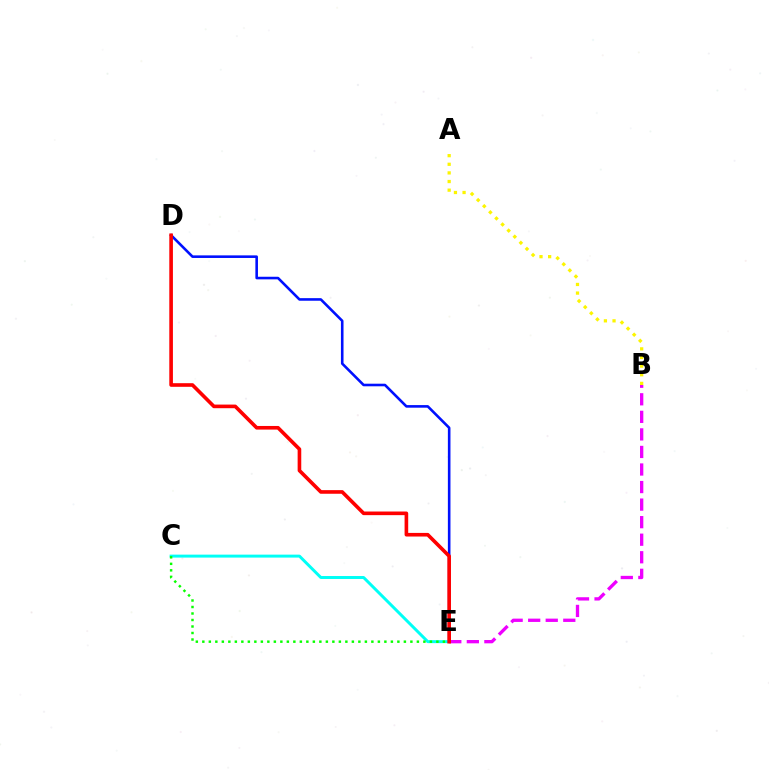{('A', 'B'): [{'color': '#fcf500', 'line_style': 'dotted', 'thickness': 2.34}], ('C', 'E'): [{'color': '#00fff6', 'line_style': 'solid', 'thickness': 2.13}, {'color': '#08ff00', 'line_style': 'dotted', 'thickness': 1.77}], ('B', 'E'): [{'color': '#ee00ff', 'line_style': 'dashed', 'thickness': 2.38}], ('D', 'E'): [{'color': '#0010ff', 'line_style': 'solid', 'thickness': 1.87}, {'color': '#ff0000', 'line_style': 'solid', 'thickness': 2.61}]}